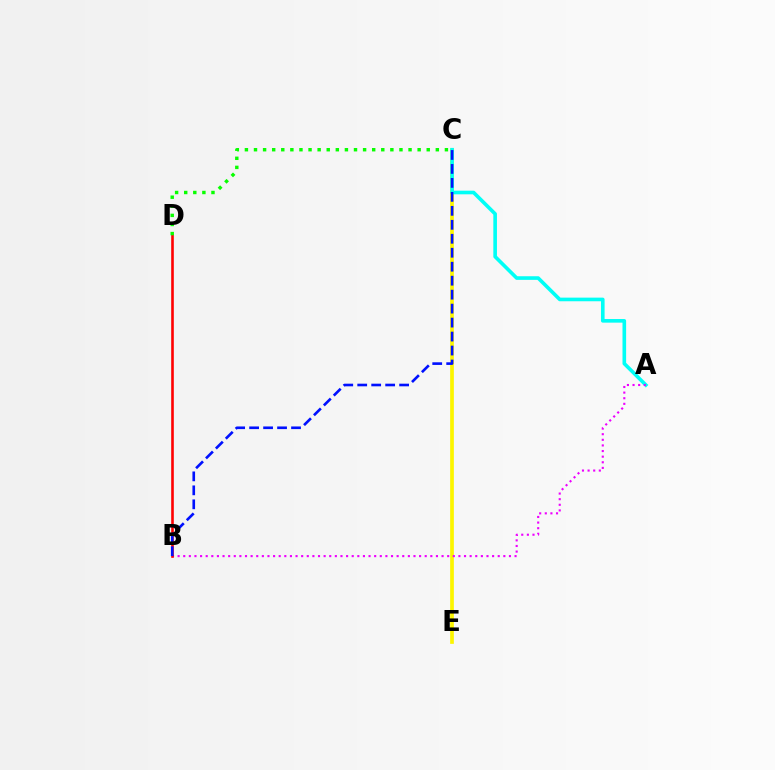{('C', 'E'): [{'color': '#fcf500', 'line_style': 'solid', 'thickness': 2.67}], ('A', 'C'): [{'color': '#00fff6', 'line_style': 'solid', 'thickness': 2.61}], ('A', 'B'): [{'color': '#ee00ff', 'line_style': 'dotted', 'thickness': 1.53}], ('B', 'D'): [{'color': '#ff0000', 'line_style': 'solid', 'thickness': 1.88}], ('C', 'D'): [{'color': '#08ff00', 'line_style': 'dotted', 'thickness': 2.47}], ('B', 'C'): [{'color': '#0010ff', 'line_style': 'dashed', 'thickness': 1.9}]}